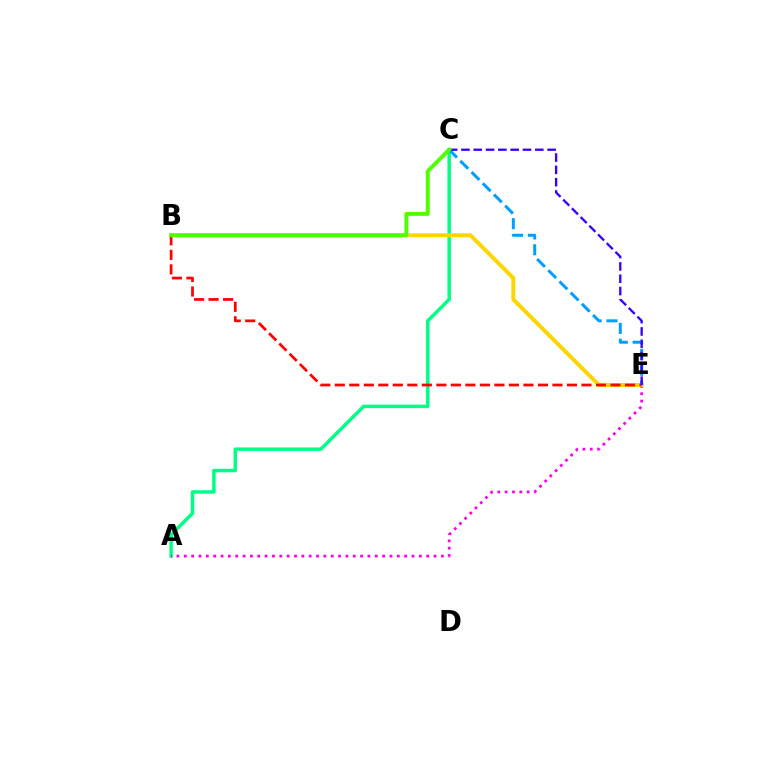{('A', 'C'): [{'color': '#00ff86', 'line_style': 'solid', 'thickness': 2.51}], ('A', 'E'): [{'color': '#ff00ed', 'line_style': 'dotted', 'thickness': 2.0}], ('B', 'E'): [{'color': '#ffd500', 'line_style': 'solid', 'thickness': 2.85}, {'color': '#ff0000', 'line_style': 'dashed', 'thickness': 1.97}], ('C', 'E'): [{'color': '#009eff', 'line_style': 'dashed', 'thickness': 2.15}, {'color': '#3700ff', 'line_style': 'dashed', 'thickness': 1.67}], ('B', 'C'): [{'color': '#4fff00', 'line_style': 'solid', 'thickness': 2.81}]}